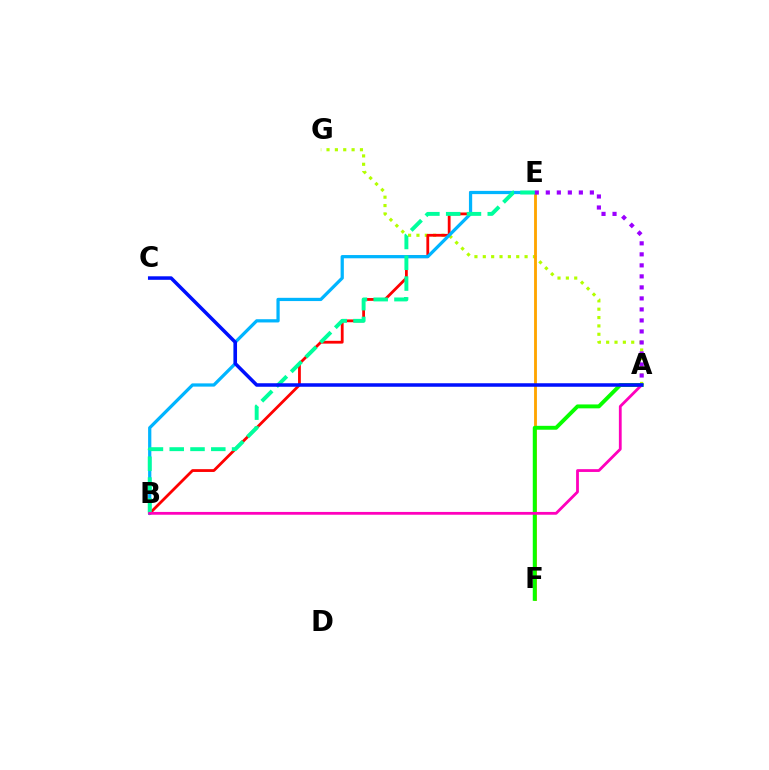{('A', 'G'): [{'color': '#b3ff00', 'line_style': 'dotted', 'thickness': 2.27}], ('E', 'F'): [{'color': '#ffa500', 'line_style': 'solid', 'thickness': 2.05}], ('B', 'E'): [{'color': '#ff0000', 'line_style': 'solid', 'thickness': 2.01}, {'color': '#00b5ff', 'line_style': 'solid', 'thickness': 2.33}, {'color': '#00ff9d', 'line_style': 'dashed', 'thickness': 2.82}], ('A', 'E'): [{'color': '#9b00ff', 'line_style': 'dotted', 'thickness': 2.99}], ('A', 'F'): [{'color': '#08ff00', 'line_style': 'solid', 'thickness': 2.81}], ('A', 'B'): [{'color': '#ff00bd', 'line_style': 'solid', 'thickness': 2.01}], ('A', 'C'): [{'color': '#0010ff', 'line_style': 'solid', 'thickness': 2.53}]}